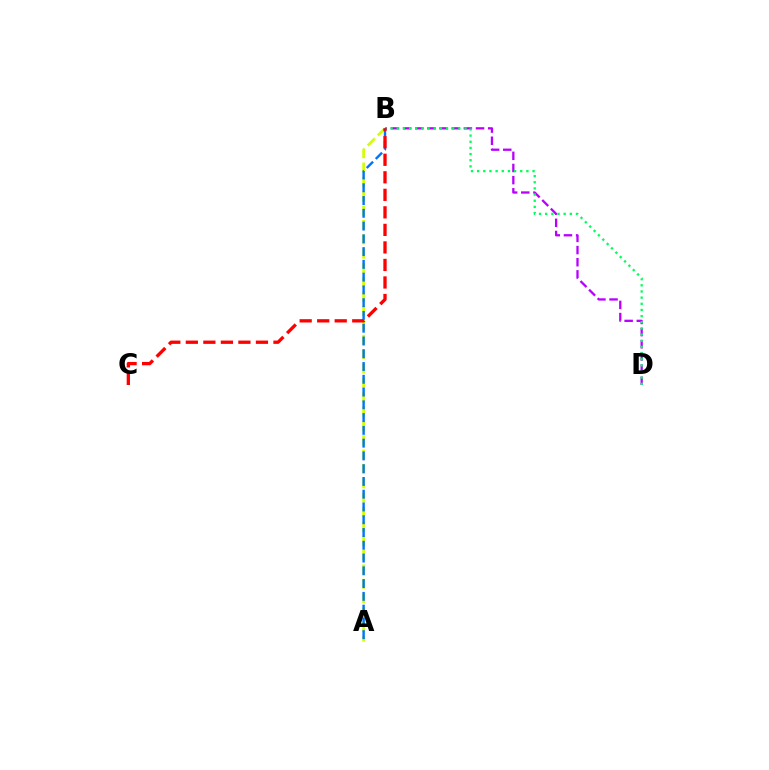{('B', 'D'): [{'color': '#b900ff', 'line_style': 'dashed', 'thickness': 1.65}, {'color': '#00ff5c', 'line_style': 'dotted', 'thickness': 1.67}], ('A', 'B'): [{'color': '#d1ff00', 'line_style': 'dashed', 'thickness': 1.95}, {'color': '#0074ff', 'line_style': 'dashed', 'thickness': 1.73}], ('B', 'C'): [{'color': '#ff0000', 'line_style': 'dashed', 'thickness': 2.38}]}